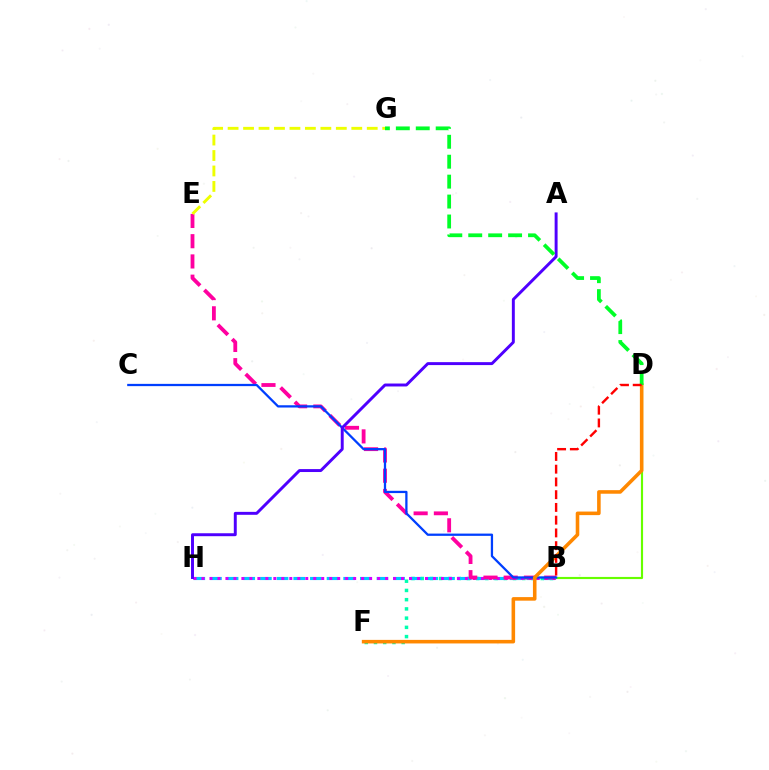{('B', 'F'): [{'color': '#00ffaf', 'line_style': 'dotted', 'thickness': 2.51}], ('B', 'H'): [{'color': '#00c7ff', 'line_style': 'dashed', 'thickness': 2.26}, {'color': '#d600ff', 'line_style': 'dotted', 'thickness': 2.17}], ('B', 'E'): [{'color': '#ff00a0', 'line_style': 'dashed', 'thickness': 2.75}], ('B', 'D'): [{'color': '#66ff00', 'line_style': 'solid', 'thickness': 1.55}, {'color': '#ff0000', 'line_style': 'dashed', 'thickness': 1.73}], ('B', 'C'): [{'color': '#003fff', 'line_style': 'solid', 'thickness': 1.63}], ('D', 'F'): [{'color': '#ff8800', 'line_style': 'solid', 'thickness': 2.57}], ('A', 'H'): [{'color': '#4f00ff', 'line_style': 'solid', 'thickness': 2.12}], ('D', 'G'): [{'color': '#00ff27', 'line_style': 'dashed', 'thickness': 2.71}], ('E', 'G'): [{'color': '#eeff00', 'line_style': 'dashed', 'thickness': 2.1}]}